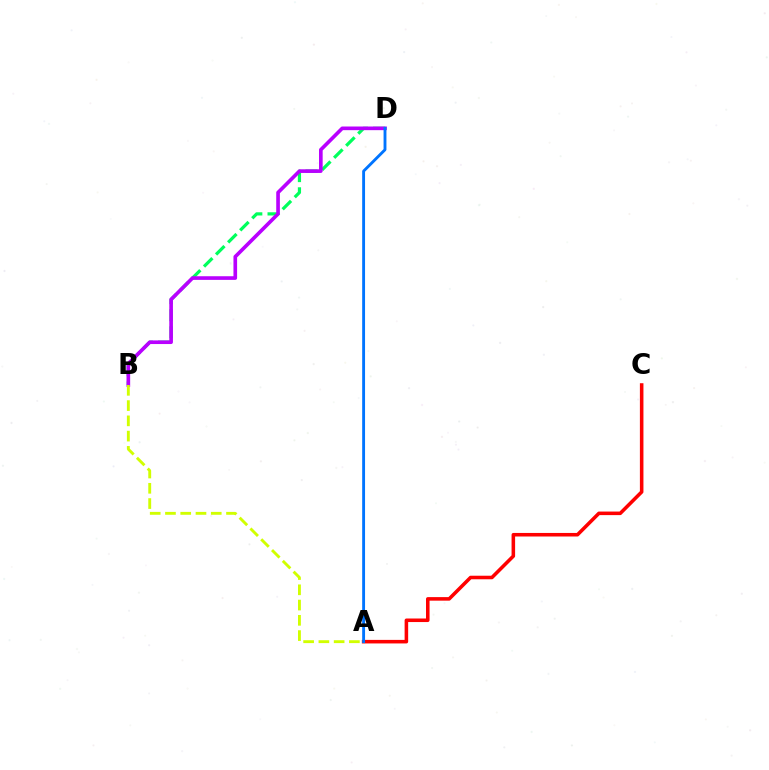{('B', 'D'): [{'color': '#00ff5c', 'line_style': 'dashed', 'thickness': 2.32}, {'color': '#b900ff', 'line_style': 'solid', 'thickness': 2.63}], ('A', 'C'): [{'color': '#ff0000', 'line_style': 'solid', 'thickness': 2.56}], ('A', 'D'): [{'color': '#0074ff', 'line_style': 'solid', 'thickness': 2.06}], ('A', 'B'): [{'color': '#d1ff00', 'line_style': 'dashed', 'thickness': 2.07}]}